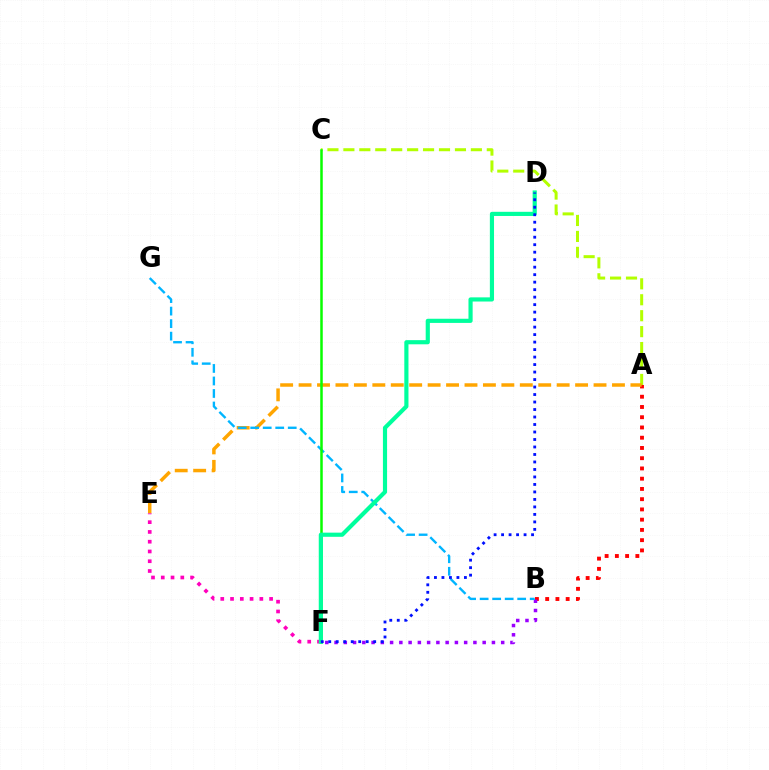{('A', 'B'): [{'color': '#ff0000', 'line_style': 'dotted', 'thickness': 2.78}], ('A', 'C'): [{'color': '#b3ff00', 'line_style': 'dashed', 'thickness': 2.16}], ('A', 'E'): [{'color': '#ffa500', 'line_style': 'dashed', 'thickness': 2.5}], ('E', 'F'): [{'color': '#ff00bd', 'line_style': 'dotted', 'thickness': 2.65}], ('B', 'F'): [{'color': '#9b00ff', 'line_style': 'dotted', 'thickness': 2.52}], ('B', 'G'): [{'color': '#00b5ff', 'line_style': 'dashed', 'thickness': 1.7}], ('C', 'F'): [{'color': '#08ff00', 'line_style': 'solid', 'thickness': 1.81}], ('D', 'F'): [{'color': '#00ff9d', 'line_style': 'solid', 'thickness': 2.99}, {'color': '#0010ff', 'line_style': 'dotted', 'thickness': 2.04}]}